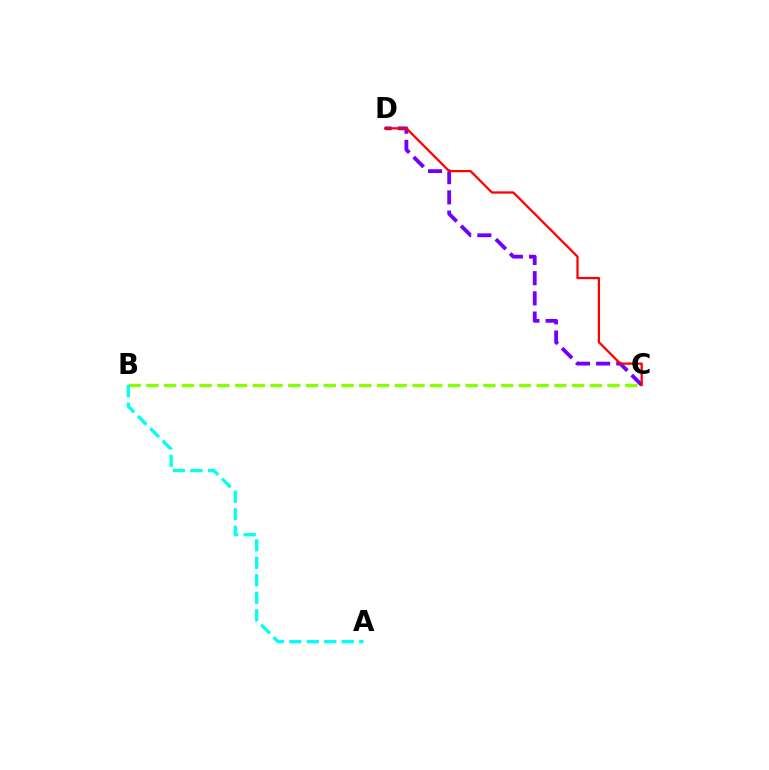{('B', 'C'): [{'color': '#84ff00', 'line_style': 'dashed', 'thickness': 2.41}], ('C', 'D'): [{'color': '#7200ff', 'line_style': 'dashed', 'thickness': 2.74}, {'color': '#ff0000', 'line_style': 'solid', 'thickness': 1.63}], ('A', 'B'): [{'color': '#00fff6', 'line_style': 'dashed', 'thickness': 2.38}]}